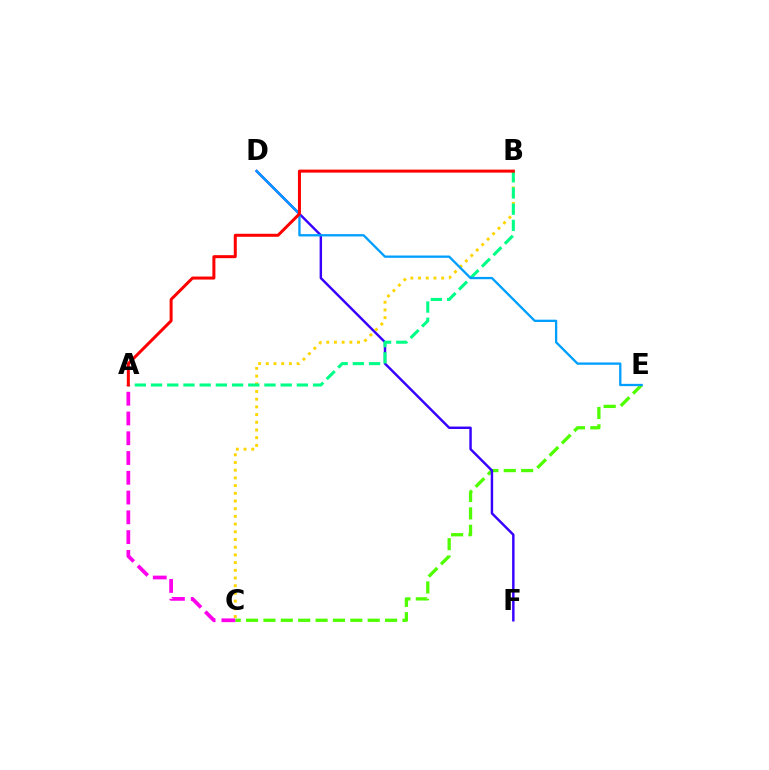{('C', 'E'): [{'color': '#4fff00', 'line_style': 'dashed', 'thickness': 2.36}], ('D', 'F'): [{'color': '#3700ff', 'line_style': 'solid', 'thickness': 1.76}], ('B', 'C'): [{'color': '#ffd500', 'line_style': 'dotted', 'thickness': 2.09}], ('A', 'B'): [{'color': '#00ff86', 'line_style': 'dashed', 'thickness': 2.2}, {'color': '#ff0000', 'line_style': 'solid', 'thickness': 2.16}], ('D', 'E'): [{'color': '#009eff', 'line_style': 'solid', 'thickness': 1.66}], ('A', 'C'): [{'color': '#ff00ed', 'line_style': 'dashed', 'thickness': 2.69}]}